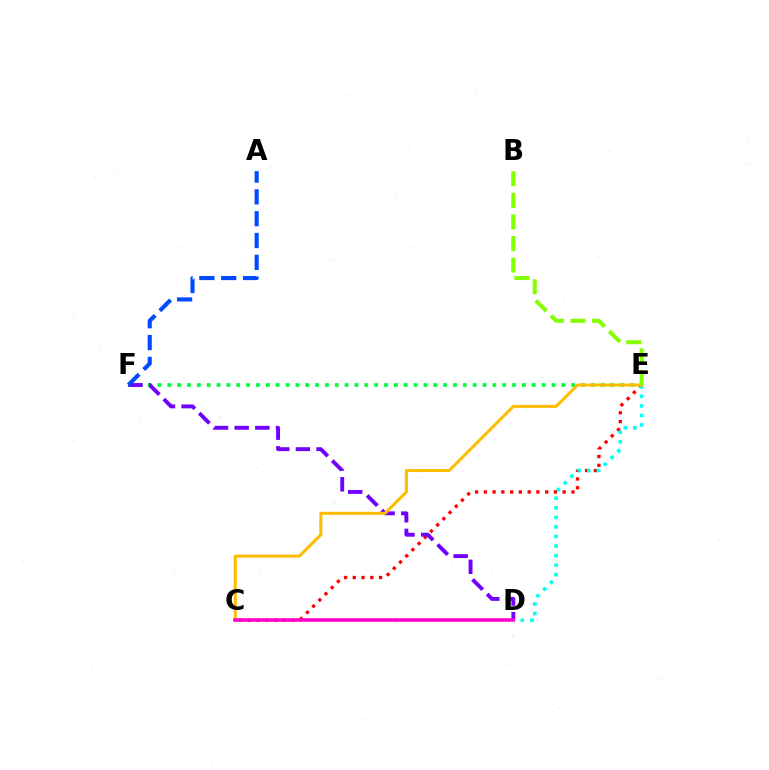{('C', 'E'): [{'color': '#ff0000', 'line_style': 'dotted', 'thickness': 2.38}, {'color': '#ffbd00', 'line_style': 'solid', 'thickness': 2.19}], ('D', 'E'): [{'color': '#00fff6', 'line_style': 'dotted', 'thickness': 2.6}], ('E', 'F'): [{'color': '#00ff39', 'line_style': 'dotted', 'thickness': 2.68}], ('D', 'F'): [{'color': '#7200ff', 'line_style': 'dashed', 'thickness': 2.8}], ('A', 'F'): [{'color': '#004bff', 'line_style': 'dashed', 'thickness': 2.97}], ('B', 'E'): [{'color': '#84ff00', 'line_style': 'dashed', 'thickness': 2.93}], ('C', 'D'): [{'color': '#ff00cf', 'line_style': 'solid', 'thickness': 2.54}]}